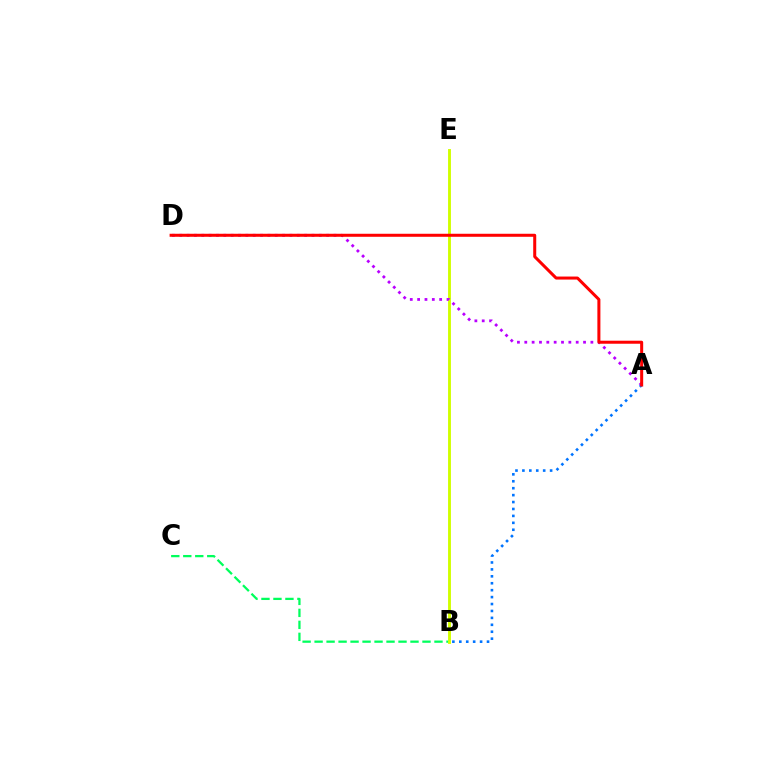{('B', 'C'): [{'color': '#00ff5c', 'line_style': 'dashed', 'thickness': 1.63}], ('A', 'B'): [{'color': '#0074ff', 'line_style': 'dotted', 'thickness': 1.88}], ('B', 'E'): [{'color': '#d1ff00', 'line_style': 'solid', 'thickness': 2.08}], ('A', 'D'): [{'color': '#b900ff', 'line_style': 'dotted', 'thickness': 2.0}, {'color': '#ff0000', 'line_style': 'solid', 'thickness': 2.18}]}